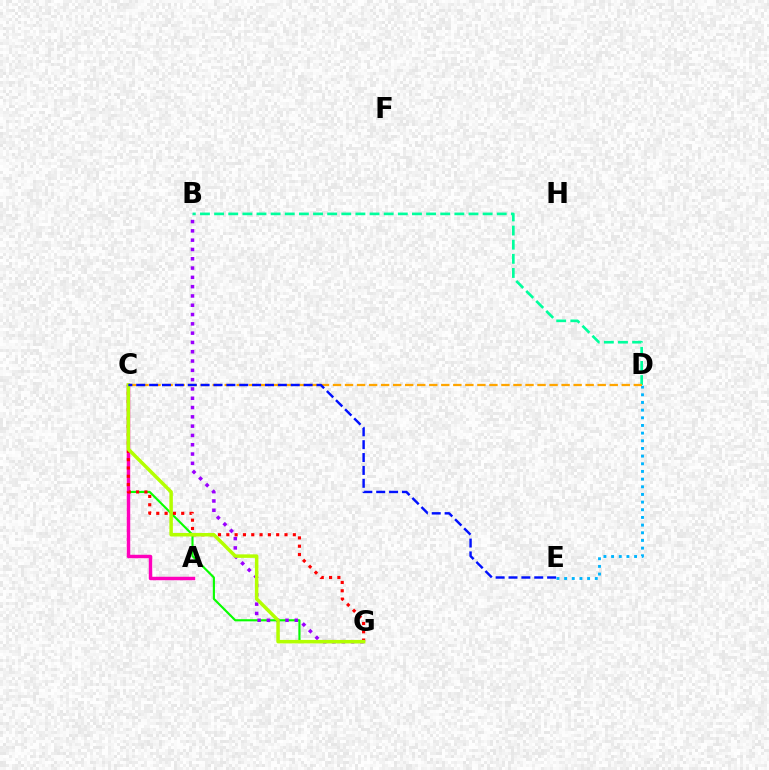{('C', 'G'): [{'color': '#08ff00', 'line_style': 'solid', 'thickness': 1.54}, {'color': '#ff0000', 'line_style': 'dotted', 'thickness': 2.26}, {'color': '#b3ff00', 'line_style': 'solid', 'thickness': 2.52}], ('B', 'D'): [{'color': '#00ff9d', 'line_style': 'dashed', 'thickness': 1.92}], ('D', 'E'): [{'color': '#00b5ff', 'line_style': 'dotted', 'thickness': 2.08}], ('C', 'D'): [{'color': '#ffa500', 'line_style': 'dashed', 'thickness': 1.63}], ('A', 'C'): [{'color': '#ff00bd', 'line_style': 'solid', 'thickness': 2.49}], ('B', 'G'): [{'color': '#9b00ff', 'line_style': 'dotted', 'thickness': 2.53}], ('C', 'E'): [{'color': '#0010ff', 'line_style': 'dashed', 'thickness': 1.75}]}